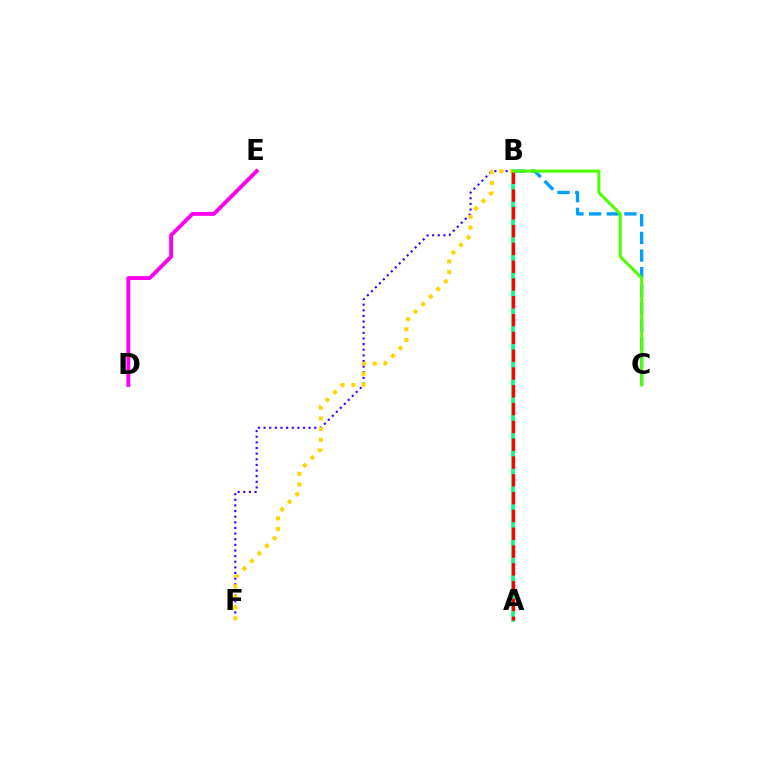{('B', 'C'): [{'color': '#009eff', 'line_style': 'dashed', 'thickness': 2.4}, {'color': '#4fff00', 'line_style': 'solid', 'thickness': 2.18}], ('D', 'E'): [{'color': '#ff00ed', 'line_style': 'solid', 'thickness': 2.79}], ('A', 'B'): [{'color': '#00ff86', 'line_style': 'solid', 'thickness': 2.59}, {'color': '#ff0000', 'line_style': 'dashed', 'thickness': 2.42}], ('B', 'F'): [{'color': '#3700ff', 'line_style': 'dotted', 'thickness': 1.53}, {'color': '#ffd500', 'line_style': 'dotted', 'thickness': 2.91}]}